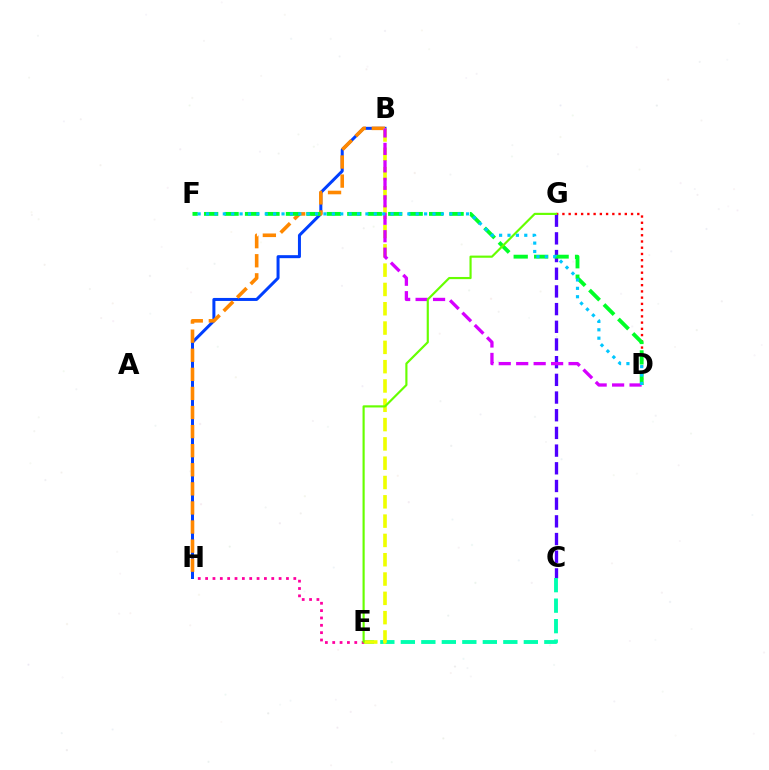{('D', 'G'): [{'color': '#ff0000', 'line_style': 'dotted', 'thickness': 1.7}], ('B', 'H'): [{'color': '#003fff', 'line_style': 'solid', 'thickness': 2.16}, {'color': '#ff8800', 'line_style': 'dashed', 'thickness': 2.59}], ('C', 'G'): [{'color': '#4f00ff', 'line_style': 'dashed', 'thickness': 2.4}], ('C', 'E'): [{'color': '#00ffaf', 'line_style': 'dashed', 'thickness': 2.78}], ('D', 'F'): [{'color': '#00ff27', 'line_style': 'dashed', 'thickness': 2.78}, {'color': '#00c7ff', 'line_style': 'dotted', 'thickness': 2.28}], ('E', 'H'): [{'color': '#ff00a0', 'line_style': 'dotted', 'thickness': 2.0}], ('B', 'E'): [{'color': '#eeff00', 'line_style': 'dashed', 'thickness': 2.62}], ('B', 'D'): [{'color': '#d600ff', 'line_style': 'dashed', 'thickness': 2.37}], ('E', 'G'): [{'color': '#66ff00', 'line_style': 'solid', 'thickness': 1.56}]}